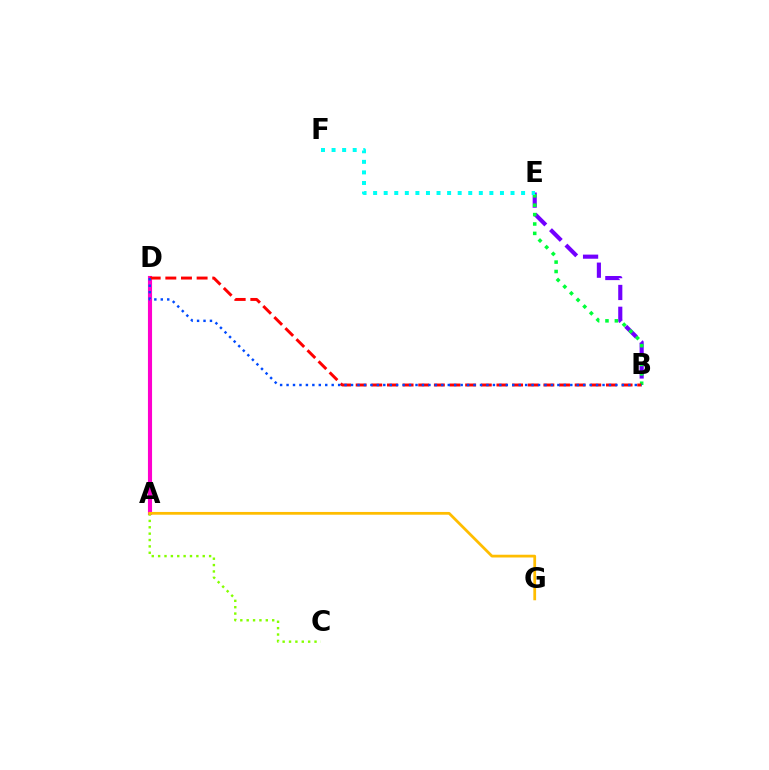{('B', 'E'): [{'color': '#7200ff', 'line_style': 'dashed', 'thickness': 2.97}, {'color': '#00ff39', 'line_style': 'dotted', 'thickness': 2.55}], ('A', 'D'): [{'color': '#ff00cf', 'line_style': 'solid', 'thickness': 2.96}], ('A', 'C'): [{'color': '#84ff00', 'line_style': 'dotted', 'thickness': 1.73}], ('E', 'F'): [{'color': '#00fff6', 'line_style': 'dotted', 'thickness': 2.87}], ('B', 'D'): [{'color': '#ff0000', 'line_style': 'dashed', 'thickness': 2.12}, {'color': '#004bff', 'line_style': 'dotted', 'thickness': 1.75}], ('A', 'G'): [{'color': '#ffbd00', 'line_style': 'solid', 'thickness': 1.99}]}